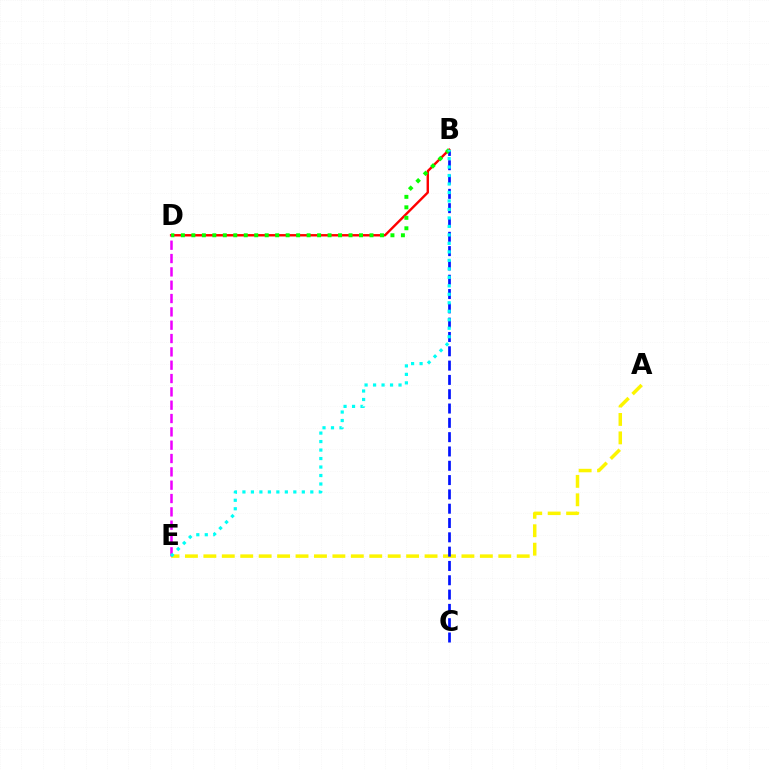{('B', 'D'): [{'color': '#ff0000', 'line_style': 'solid', 'thickness': 1.73}, {'color': '#08ff00', 'line_style': 'dotted', 'thickness': 2.85}], ('A', 'E'): [{'color': '#fcf500', 'line_style': 'dashed', 'thickness': 2.5}], ('D', 'E'): [{'color': '#ee00ff', 'line_style': 'dashed', 'thickness': 1.81}], ('B', 'C'): [{'color': '#0010ff', 'line_style': 'dashed', 'thickness': 1.94}], ('B', 'E'): [{'color': '#00fff6', 'line_style': 'dotted', 'thickness': 2.31}]}